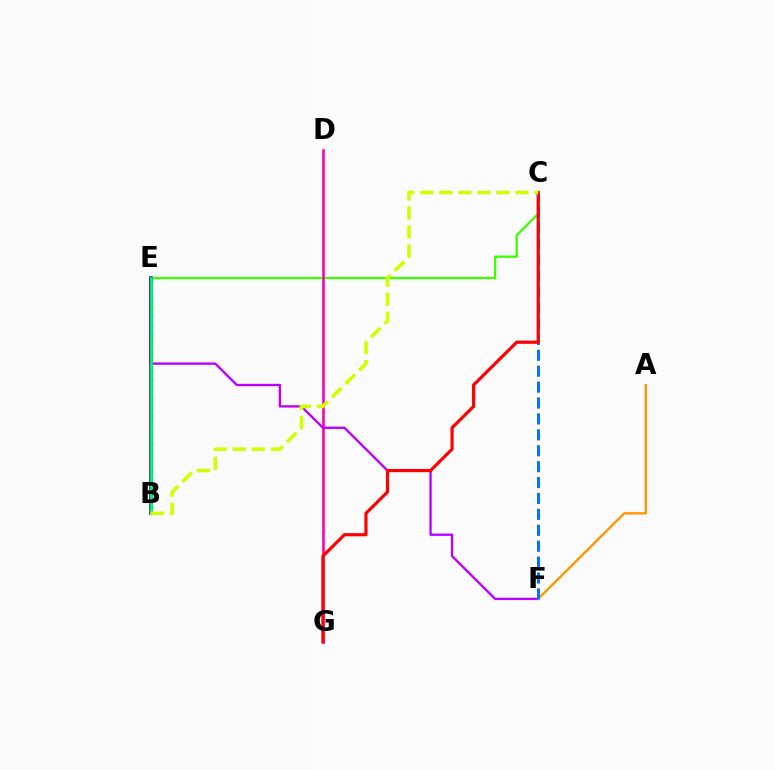{('C', 'E'): [{'color': '#3dff00', 'line_style': 'solid', 'thickness': 1.65}], ('D', 'G'): [{'color': '#ff00ac', 'line_style': 'solid', 'thickness': 1.87}], ('B', 'E'): [{'color': '#00fff6', 'line_style': 'dotted', 'thickness': 2.47}, {'color': '#2500ff', 'line_style': 'solid', 'thickness': 2.54}, {'color': '#00ff5c', 'line_style': 'solid', 'thickness': 1.95}], ('E', 'F'): [{'color': '#b900ff', 'line_style': 'solid', 'thickness': 1.68}], ('A', 'F'): [{'color': '#ff9400', 'line_style': 'solid', 'thickness': 1.68}], ('C', 'F'): [{'color': '#0074ff', 'line_style': 'dashed', 'thickness': 2.16}], ('C', 'G'): [{'color': '#ff0000', 'line_style': 'solid', 'thickness': 2.29}], ('B', 'C'): [{'color': '#d1ff00', 'line_style': 'dashed', 'thickness': 2.59}]}